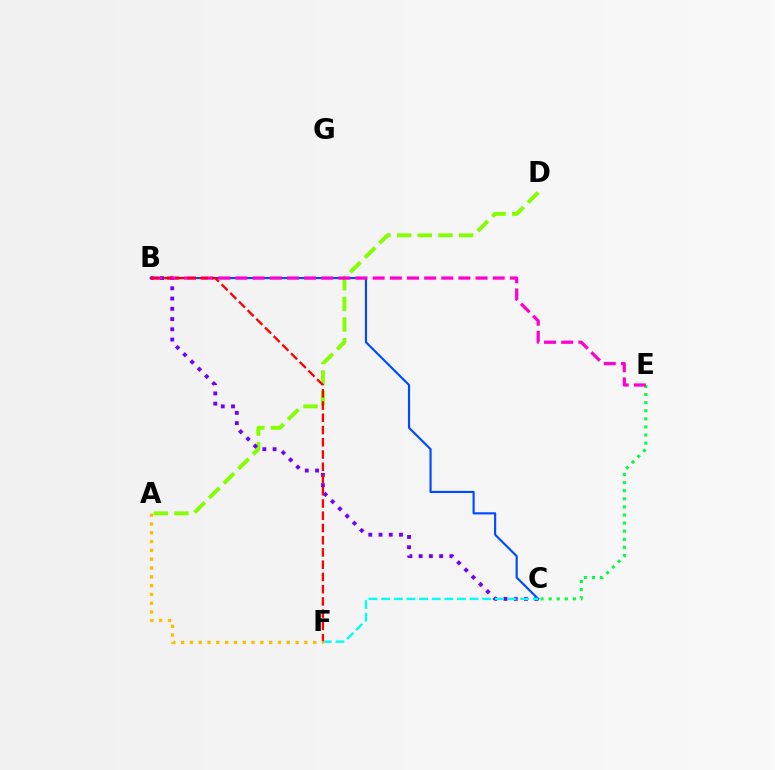{('A', 'D'): [{'color': '#84ff00', 'line_style': 'dashed', 'thickness': 2.8}], ('B', 'C'): [{'color': '#7200ff', 'line_style': 'dotted', 'thickness': 2.79}, {'color': '#004bff', 'line_style': 'solid', 'thickness': 1.56}], ('C', 'E'): [{'color': '#00ff39', 'line_style': 'dotted', 'thickness': 2.2}], ('B', 'E'): [{'color': '#ff00cf', 'line_style': 'dashed', 'thickness': 2.33}], ('C', 'F'): [{'color': '#00fff6', 'line_style': 'dashed', 'thickness': 1.72}], ('B', 'F'): [{'color': '#ff0000', 'line_style': 'dashed', 'thickness': 1.66}], ('A', 'F'): [{'color': '#ffbd00', 'line_style': 'dotted', 'thickness': 2.39}]}